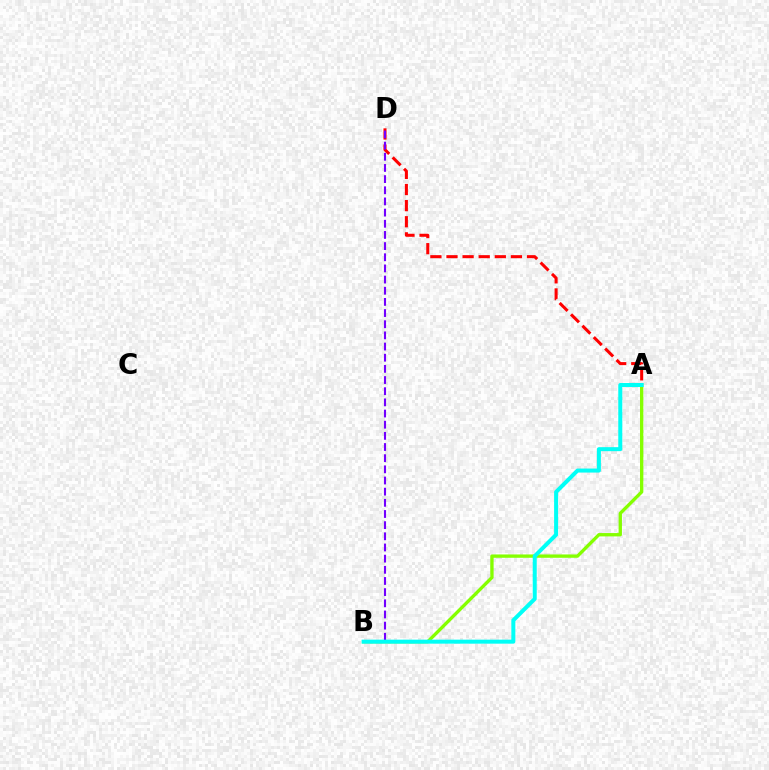{('A', 'B'): [{'color': '#84ff00', 'line_style': 'solid', 'thickness': 2.4}, {'color': '#00fff6', 'line_style': 'solid', 'thickness': 2.89}], ('A', 'D'): [{'color': '#ff0000', 'line_style': 'dashed', 'thickness': 2.19}], ('B', 'D'): [{'color': '#7200ff', 'line_style': 'dashed', 'thickness': 1.52}]}